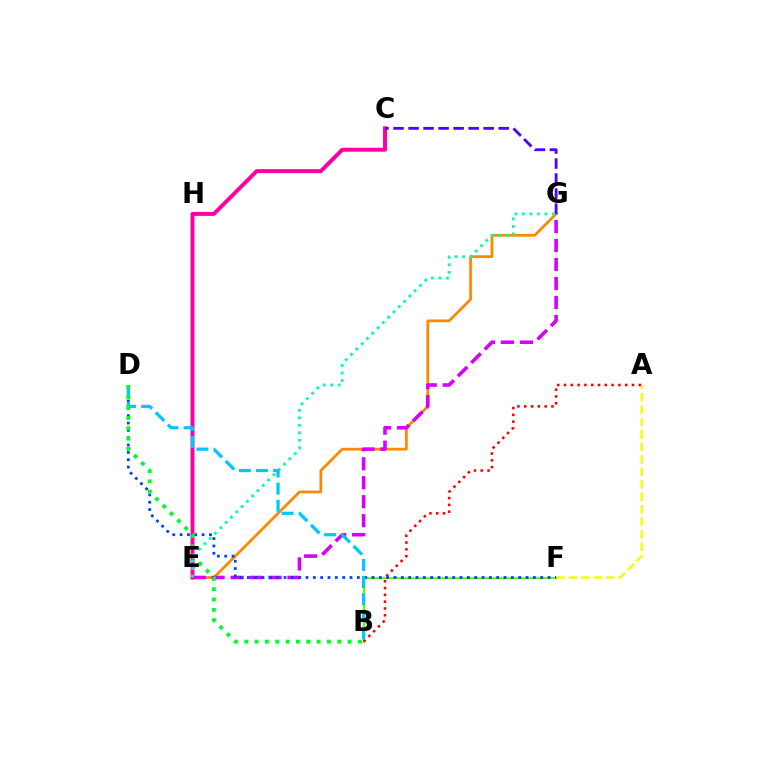{('E', 'G'): [{'color': '#ff8800', 'line_style': 'solid', 'thickness': 1.97}, {'color': '#d600ff', 'line_style': 'dashed', 'thickness': 2.58}, {'color': '#00ffaf', 'line_style': 'dotted', 'thickness': 2.04}], ('B', 'F'): [{'color': '#66ff00', 'line_style': 'solid', 'thickness': 1.59}], ('C', 'E'): [{'color': '#ff00a0', 'line_style': 'solid', 'thickness': 2.85}], ('A', 'F'): [{'color': '#eeff00', 'line_style': 'dashed', 'thickness': 1.69}], ('C', 'G'): [{'color': '#4f00ff', 'line_style': 'dashed', 'thickness': 2.04}], ('A', 'B'): [{'color': '#ff0000', 'line_style': 'dotted', 'thickness': 1.85}], ('D', 'F'): [{'color': '#003fff', 'line_style': 'dotted', 'thickness': 1.99}], ('B', 'D'): [{'color': '#00c7ff', 'line_style': 'dashed', 'thickness': 2.32}, {'color': '#00ff27', 'line_style': 'dotted', 'thickness': 2.81}]}